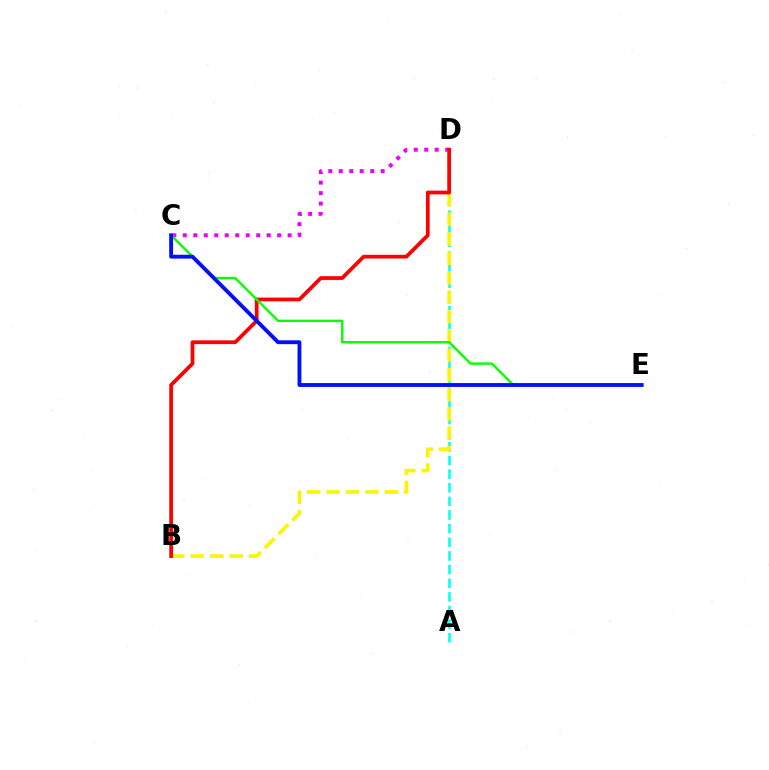{('A', 'D'): [{'color': '#00fff6', 'line_style': 'dashed', 'thickness': 1.85}], ('C', 'D'): [{'color': '#ee00ff', 'line_style': 'dotted', 'thickness': 2.85}], ('B', 'D'): [{'color': '#fcf500', 'line_style': 'dashed', 'thickness': 2.64}, {'color': '#ff0000', 'line_style': 'solid', 'thickness': 2.69}], ('C', 'E'): [{'color': '#08ff00', 'line_style': 'solid', 'thickness': 1.72}, {'color': '#0010ff', 'line_style': 'solid', 'thickness': 2.77}]}